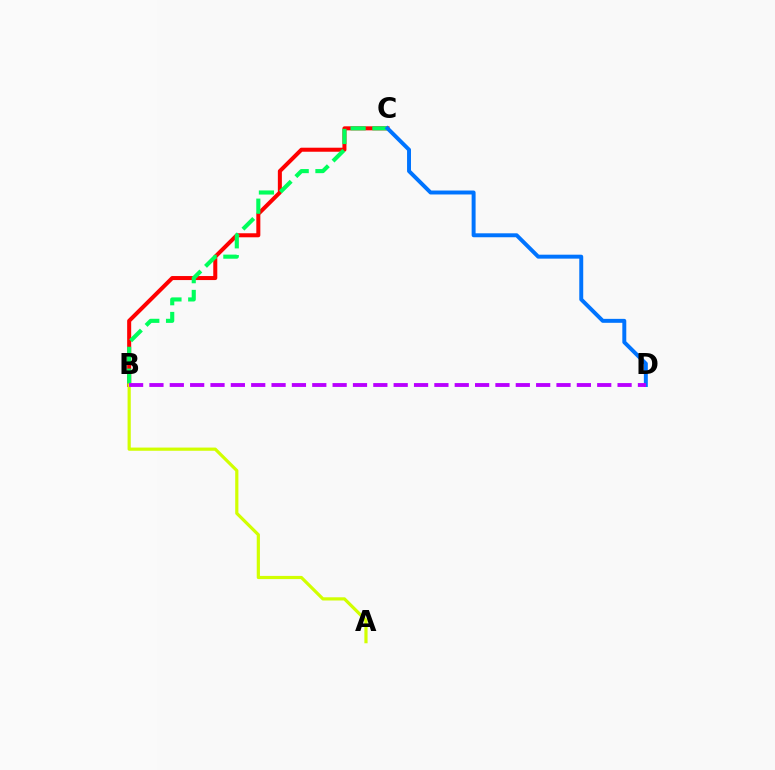{('B', 'C'): [{'color': '#ff0000', 'line_style': 'solid', 'thickness': 2.9}, {'color': '#00ff5c', 'line_style': 'dashed', 'thickness': 2.96}], ('C', 'D'): [{'color': '#0074ff', 'line_style': 'solid', 'thickness': 2.84}], ('A', 'B'): [{'color': '#d1ff00', 'line_style': 'solid', 'thickness': 2.3}], ('B', 'D'): [{'color': '#b900ff', 'line_style': 'dashed', 'thickness': 2.76}]}